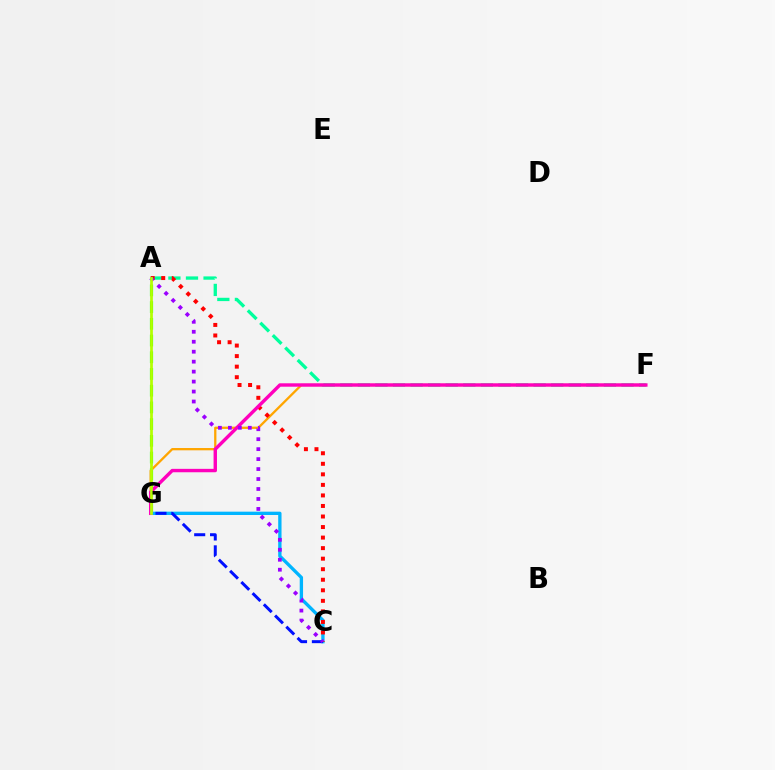{('A', 'G'): [{'color': '#08ff00', 'line_style': 'dashed', 'thickness': 2.27}, {'color': '#b3ff00', 'line_style': 'solid', 'thickness': 1.97}], ('A', 'F'): [{'color': '#00ff9d', 'line_style': 'dashed', 'thickness': 2.39}], ('F', 'G'): [{'color': '#ffa500', 'line_style': 'solid', 'thickness': 1.65}, {'color': '#ff00bd', 'line_style': 'solid', 'thickness': 2.45}], ('C', 'G'): [{'color': '#00b5ff', 'line_style': 'solid', 'thickness': 2.39}, {'color': '#0010ff', 'line_style': 'dashed', 'thickness': 2.15}], ('A', 'C'): [{'color': '#ff0000', 'line_style': 'dotted', 'thickness': 2.86}, {'color': '#9b00ff', 'line_style': 'dotted', 'thickness': 2.71}]}